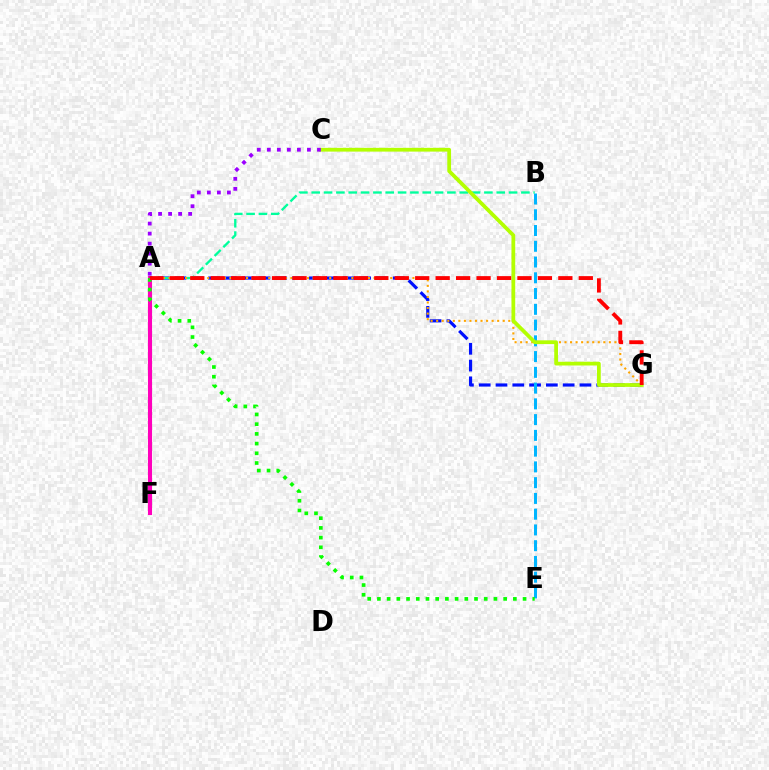{('A', 'F'): [{'color': '#ff00bd', 'line_style': 'solid', 'thickness': 2.95}], ('A', 'G'): [{'color': '#0010ff', 'line_style': 'dashed', 'thickness': 2.28}, {'color': '#ffa500', 'line_style': 'dotted', 'thickness': 1.51}, {'color': '#ff0000', 'line_style': 'dashed', 'thickness': 2.78}], ('B', 'E'): [{'color': '#00b5ff', 'line_style': 'dashed', 'thickness': 2.14}], ('A', 'E'): [{'color': '#08ff00', 'line_style': 'dotted', 'thickness': 2.64}], ('A', 'B'): [{'color': '#00ff9d', 'line_style': 'dashed', 'thickness': 1.68}], ('C', 'G'): [{'color': '#b3ff00', 'line_style': 'solid', 'thickness': 2.71}], ('A', 'C'): [{'color': '#9b00ff', 'line_style': 'dotted', 'thickness': 2.72}]}